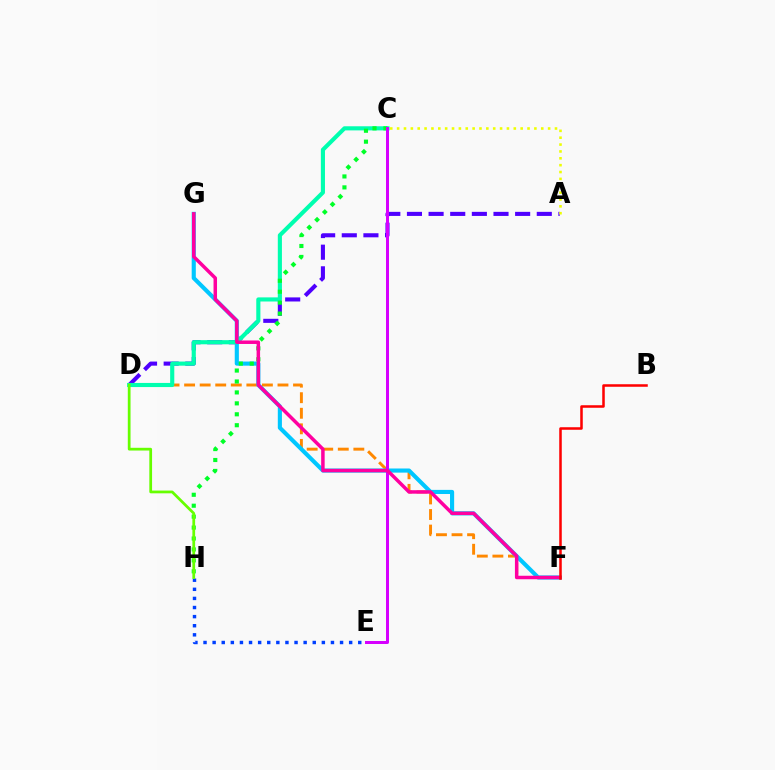{('A', 'D'): [{'color': '#4f00ff', 'line_style': 'dashed', 'thickness': 2.94}], ('D', 'F'): [{'color': '#ff8800', 'line_style': 'dashed', 'thickness': 2.11}], ('F', 'G'): [{'color': '#00c7ff', 'line_style': 'solid', 'thickness': 2.97}, {'color': '#ff00a0', 'line_style': 'solid', 'thickness': 2.51}], ('C', 'D'): [{'color': '#00ffaf', 'line_style': 'solid', 'thickness': 2.97}], ('C', 'H'): [{'color': '#00ff27', 'line_style': 'dotted', 'thickness': 2.97}], ('C', 'E'): [{'color': '#d600ff', 'line_style': 'solid', 'thickness': 2.15}], ('E', 'H'): [{'color': '#003fff', 'line_style': 'dotted', 'thickness': 2.47}], ('B', 'F'): [{'color': '#ff0000', 'line_style': 'solid', 'thickness': 1.82}], ('A', 'C'): [{'color': '#eeff00', 'line_style': 'dotted', 'thickness': 1.86}], ('D', 'H'): [{'color': '#66ff00', 'line_style': 'solid', 'thickness': 1.98}]}